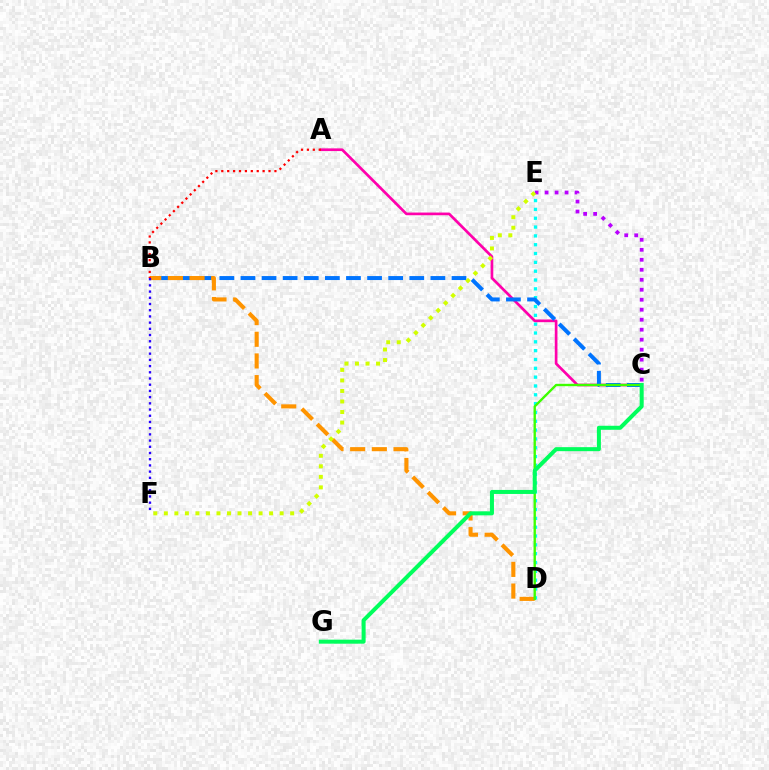{('D', 'E'): [{'color': '#00fff6', 'line_style': 'dotted', 'thickness': 2.4}], ('C', 'E'): [{'color': '#b900ff', 'line_style': 'dotted', 'thickness': 2.71}], ('A', 'C'): [{'color': '#ff00ac', 'line_style': 'solid', 'thickness': 1.93}], ('B', 'C'): [{'color': '#0074ff', 'line_style': 'dashed', 'thickness': 2.87}], ('B', 'D'): [{'color': '#ff9400', 'line_style': 'dashed', 'thickness': 2.94}], ('C', 'D'): [{'color': '#3dff00', 'line_style': 'solid', 'thickness': 1.7}], ('C', 'G'): [{'color': '#00ff5c', 'line_style': 'solid', 'thickness': 2.9}], ('B', 'F'): [{'color': '#2500ff', 'line_style': 'dotted', 'thickness': 1.69}], ('E', 'F'): [{'color': '#d1ff00', 'line_style': 'dotted', 'thickness': 2.86}], ('A', 'B'): [{'color': '#ff0000', 'line_style': 'dotted', 'thickness': 1.6}]}